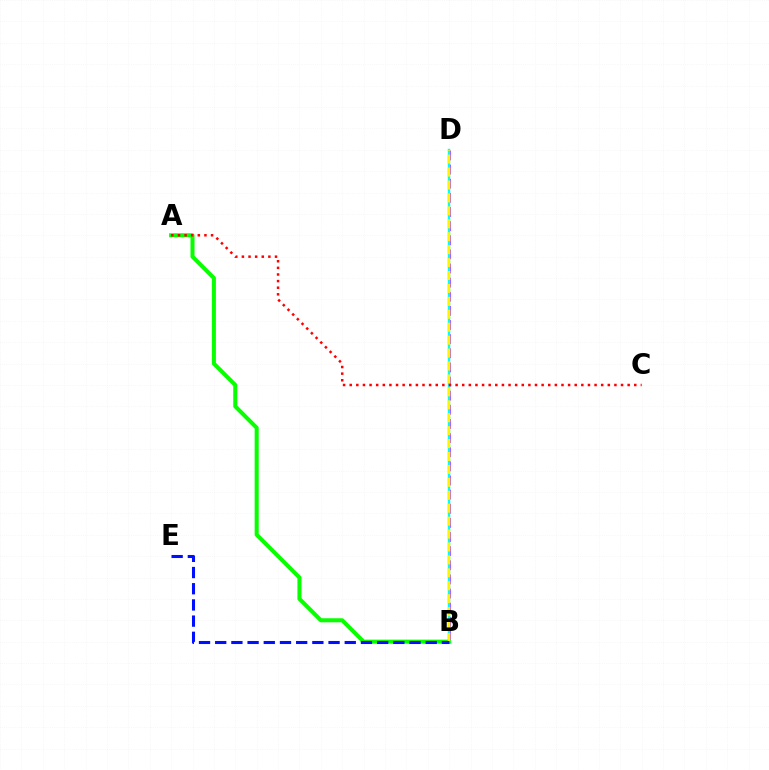{('B', 'D'): [{'color': '#ee00ff', 'line_style': 'dashed', 'thickness': 1.92}, {'color': '#00fff6', 'line_style': 'solid', 'thickness': 1.76}, {'color': '#fcf500', 'line_style': 'dashed', 'thickness': 1.76}], ('A', 'B'): [{'color': '#08ff00', 'line_style': 'solid', 'thickness': 2.91}], ('A', 'C'): [{'color': '#ff0000', 'line_style': 'dotted', 'thickness': 1.8}], ('B', 'E'): [{'color': '#0010ff', 'line_style': 'dashed', 'thickness': 2.2}]}